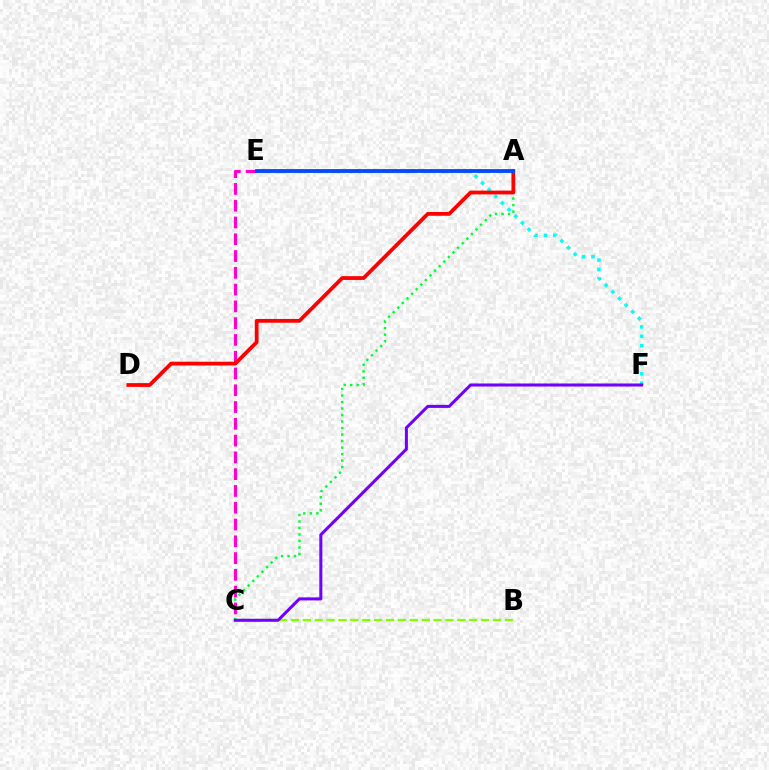{('E', 'F'): [{'color': '#00fff6', 'line_style': 'dotted', 'thickness': 2.55}], ('A', 'E'): [{'color': '#ffbd00', 'line_style': 'dashed', 'thickness': 2.49}, {'color': '#004bff', 'line_style': 'solid', 'thickness': 2.74}], ('A', 'C'): [{'color': '#00ff39', 'line_style': 'dotted', 'thickness': 1.77}], ('B', 'C'): [{'color': '#84ff00', 'line_style': 'dashed', 'thickness': 1.61}], ('C', 'E'): [{'color': '#ff00cf', 'line_style': 'dashed', 'thickness': 2.28}], ('A', 'D'): [{'color': '#ff0000', 'line_style': 'solid', 'thickness': 2.72}], ('C', 'F'): [{'color': '#7200ff', 'line_style': 'solid', 'thickness': 2.19}]}